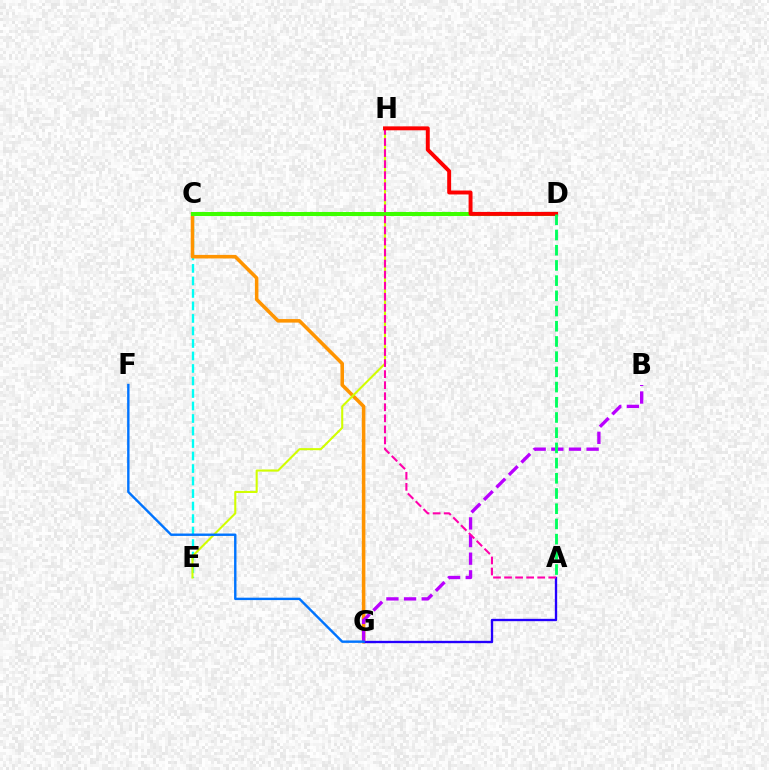{('C', 'E'): [{'color': '#00fff6', 'line_style': 'dashed', 'thickness': 1.7}], ('C', 'G'): [{'color': '#ff9400', 'line_style': 'solid', 'thickness': 2.55}], ('E', 'H'): [{'color': '#d1ff00', 'line_style': 'solid', 'thickness': 1.5}], ('C', 'D'): [{'color': '#3dff00', 'line_style': 'solid', 'thickness': 2.92}], ('A', 'G'): [{'color': '#2500ff', 'line_style': 'solid', 'thickness': 1.68}], ('B', 'G'): [{'color': '#b900ff', 'line_style': 'dashed', 'thickness': 2.4}], ('A', 'H'): [{'color': '#ff00ac', 'line_style': 'dashed', 'thickness': 1.5}], ('D', 'H'): [{'color': '#ff0000', 'line_style': 'solid', 'thickness': 2.83}], ('A', 'D'): [{'color': '#00ff5c', 'line_style': 'dashed', 'thickness': 2.07}], ('F', 'G'): [{'color': '#0074ff', 'line_style': 'solid', 'thickness': 1.73}]}